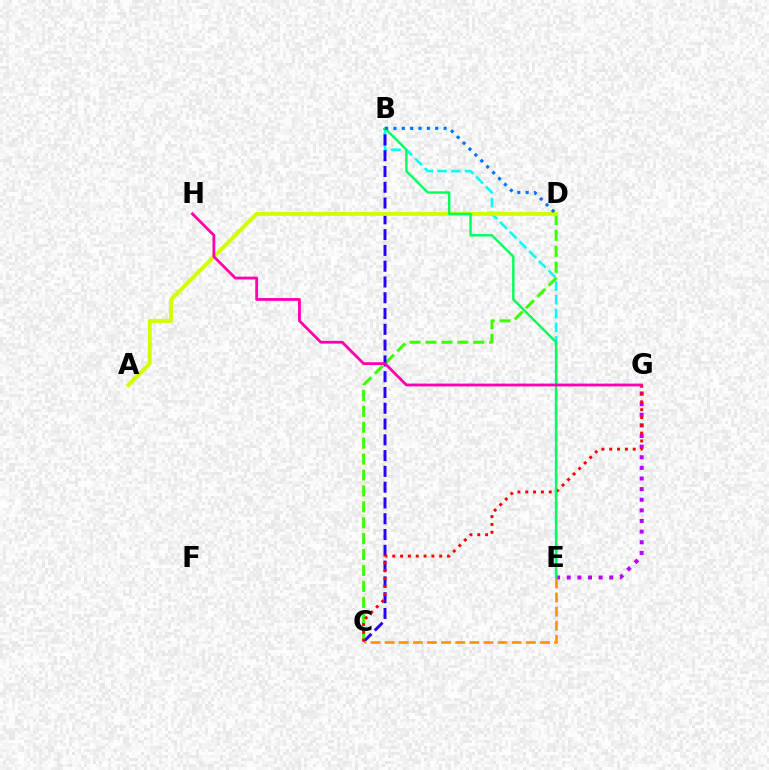{('C', 'D'): [{'color': '#3dff00', 'line_style': 'dashed', 'thickness': 2.16}], ('E', 'G'): [{'color': '#b900ff', 'line_style': 'dotted', 'thickness': 2.89}], ('B', 'E'): [{'color': '#00fff6', 'line_style': 'dashed', 'thickness': 1.87}, {'color': '#00ff5c', 'line_style': 'solid', 'thickness': 1.73}], ('B', 'C'): [{'color': '#2500ff', 'line_style': 'dashed', 'thickness': 2.14}], ('C', 'G'): [{'color': '#ff0000', 'line_style': 'dotted', 'thickness': 2.13}], ('A', 'D'): [{'color': '#d1ff00', 'line_style': 'solid', 'thickness': 2.85}], ('B', 'D'): [{'color': '#0074ff', 'line_style': 'dotted', 'thickness': 2.27}], ('C', 'E'): [{'color': '#ff9400', 'line_style': 'dashed', 'thickness': 1.92}], ('G', 'H'): [{'color': '#ff00ac', 'line_style': 'solid', 'thickness': 2.02}]}